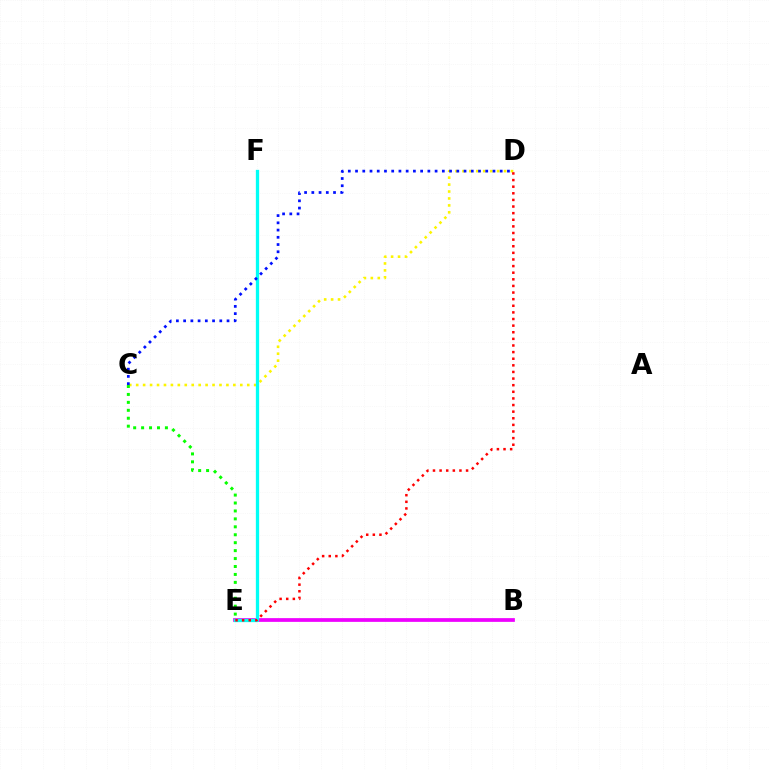{('C', 'D'): [{'color': '#fcf500', 'line_style': 'dotted', 'thickness': 1.89}, {'color': '#0010ff', 'line_style': 'dotted', 'thickness': 1.97}], ('B', 'E'): [{'color': '#ee00ff', 'line_style': 'solid', 'thickness': 2.69}], ('E', 'F'): [{'color': '#00fff6', 'line_style': 'solid', 'thickness': 2.37}], ('D', 'E'): [{'color': '#ff0000', 'line_style': 'dotted', 'thickness': 1.8}], ('C', 'E'): [{'color': '#08ff00', 'line_style': 'dotted', 'thickness': 2.16}]}